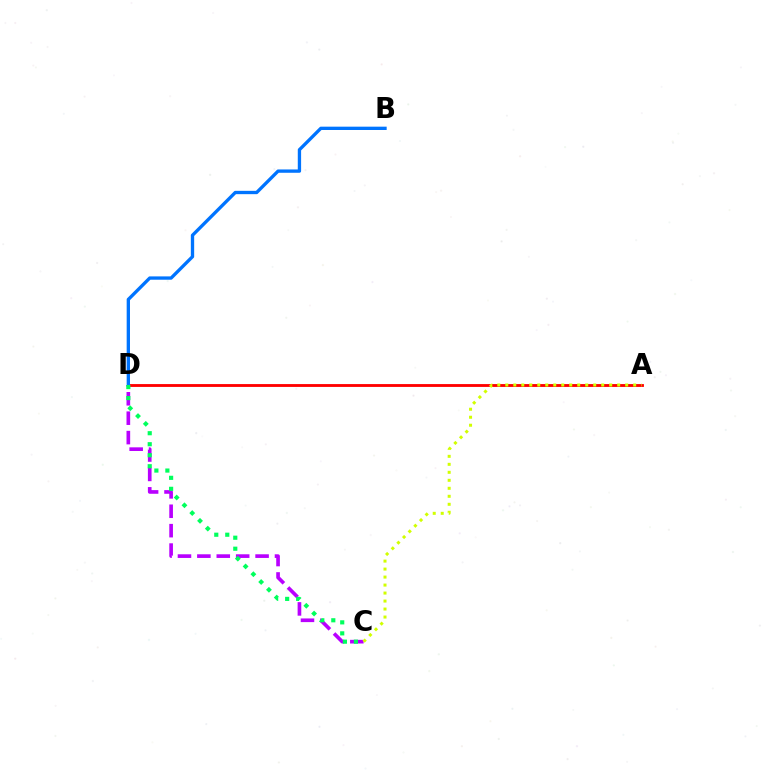{('C', 'D'): [{'color': '#b900ff', 'line_style': 'dashed', 'thickness': 2.64}, {'color': '#00ff5c', 'line_style': 'dotted', 'thickness': 2.99}], ('A', 'D'): [{'color': '#ff0000', 'line_style': 'solid', 'thickness': 2.05}], ('A', 'C'): [{'color': '#d1ff00', 'line_style': 'dotted', 'thickness': 2.17}], ('B', 'D'): [{'color': '#0074ff', 'line_style': 'solid', 'thickness': 2.39}]}